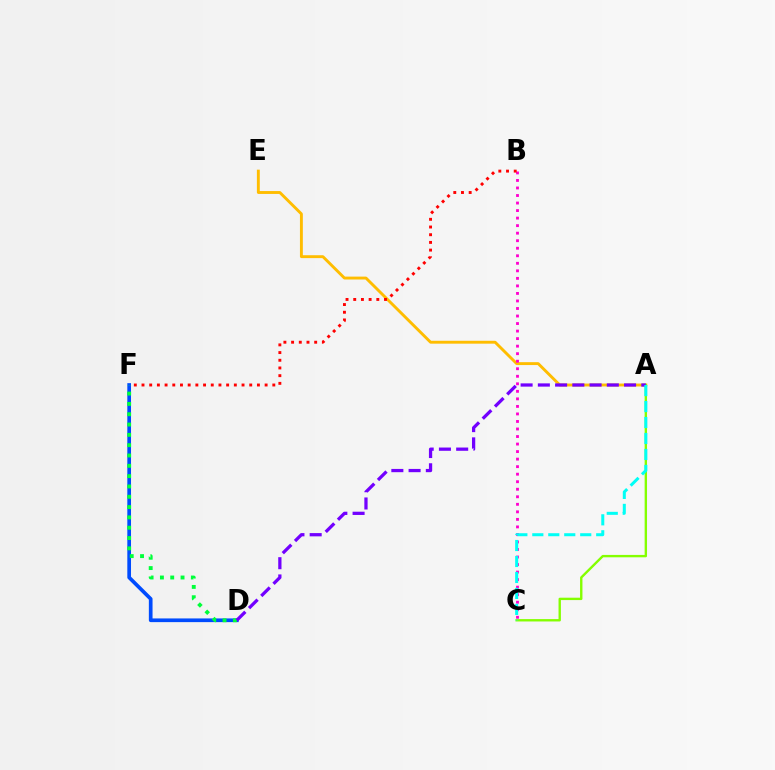{('D', 'F'): [{'color': '#004bff', 'line_style': 'solid', 'thickness': 2.66}, {'color': '#00ff39', 'line_style': 'dotted', 'thickness': 2.8}], ('A', 'E'): [{'color': '#ffbd00', 'line_style': 'solid', 'thickness': 2.08}], ('A', 'C'): [{'color': '#84ff00', 'line_style': 'solid', 'thickness': 1.71}, {'color': '#00fff6', 'line_style': 'dashed', 'thickness': 2.17}], ('B', 'C'): [{'color': '#ff00cf', 'line_style': 'dotted', 'thickness': 2.05}], ('A', 'D'): [{'color': '#7200ff', 'line_style': 'dashed', 'thickness': 2.34}], ('B', 'F'): [{'color': '#ff0000', 'line_style': 'dotted', 'thickness': 2.09}]}